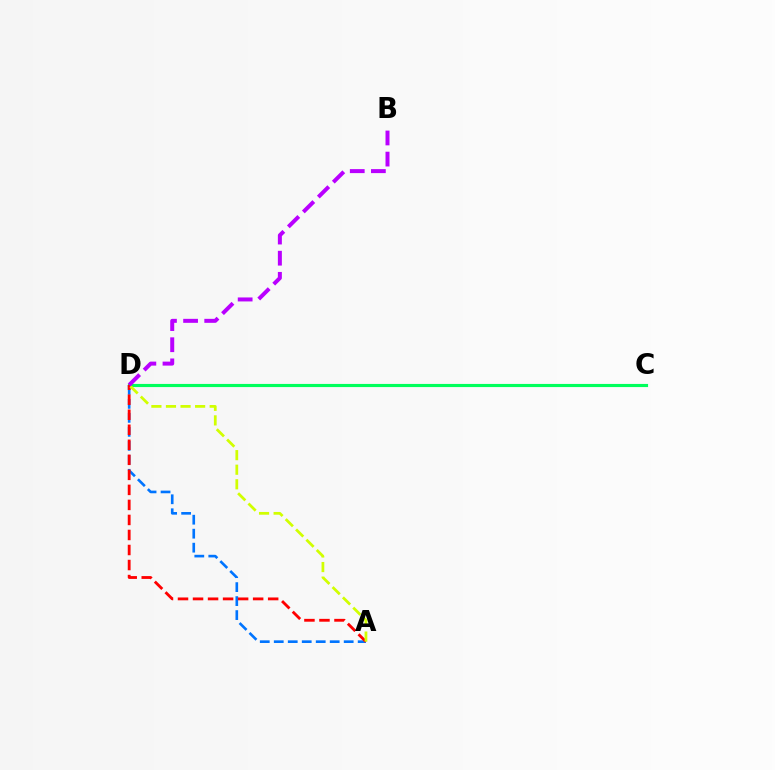{('A', 'D'): [{'color': '#0074ff', 'line_style': 'dashed', 'thickness': 1.9}, {'color': '#ff0000', 'line_style': 'dashed', 'thickness': 2.04}, {'color': '#d1ff00', 'line_style': 'dashed', 'thickness': 1.98}], ('C', 'D'): [{'color': '#00ff5c', 'line_style': 'solid', 'thickness': 2.26}], ('B', 'D'): [{'color': '#b900ff', 'line_style': 'dashed', 'thickness': 2.87}]}